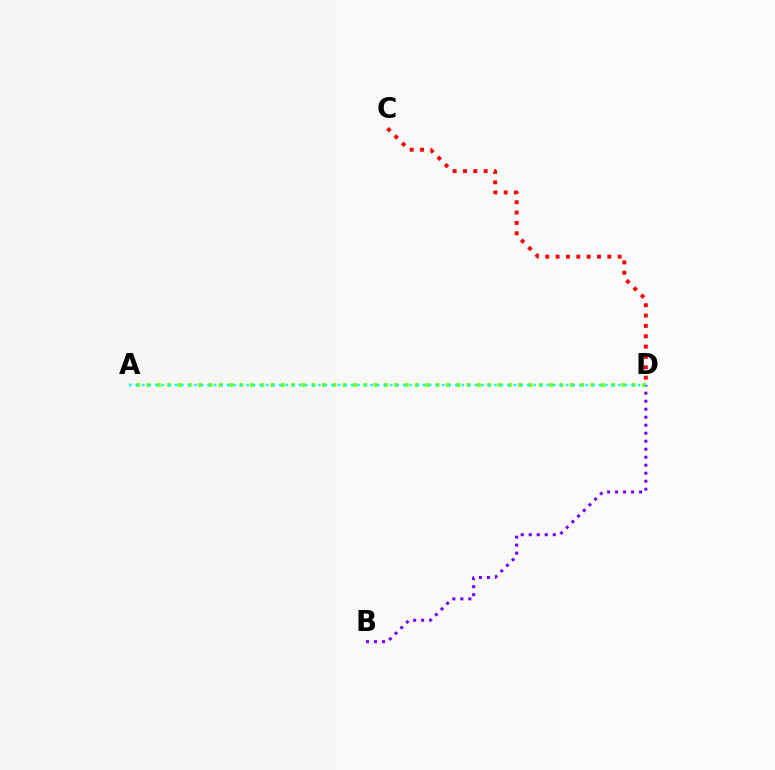{('B', 'D'): [{'color': '#7200ff', 'line_style': 'dotted', 'thickness': 2.17}], ('C', 'D'): [{'color': '#ff0000', 'line_style': 'dotted', 'thickness': 2.81}], ('A', 'D'): [{'color': '#84ff00', 'line_style': 'dotted', 'thickness': 2.8}, {'color': '#00fff6', 'line_style': 'dotted', 'thickness': 1.77}]}